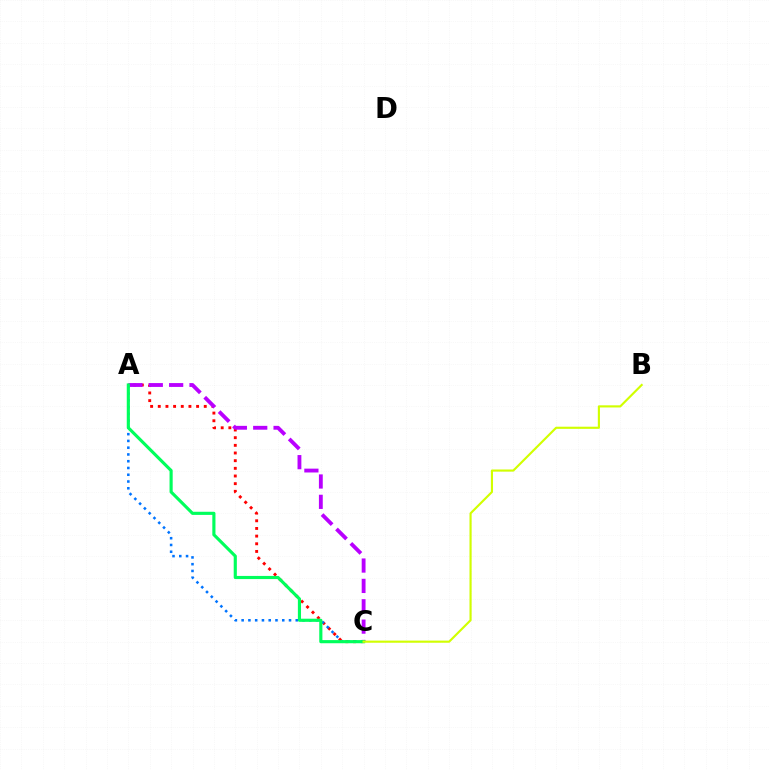{('A', 'C'): [{'color': '#ff0000', 'line_style': 'dotted', 'thickness': 2.08}, {'color': '#0074ff', 'line_style': 'dotted', 'thickness': 1.84}, {'color': '#b900ff', 'line_style': 'dashed', 'thickness': 2.77}, {'color': '#00ff5c', 'line_style': 'solid', 'thickness': 2.26}], ('B', 'C'): [{'color': '#d1ff00', 'line_style': 'solid', 'thickness': 1.54}]}